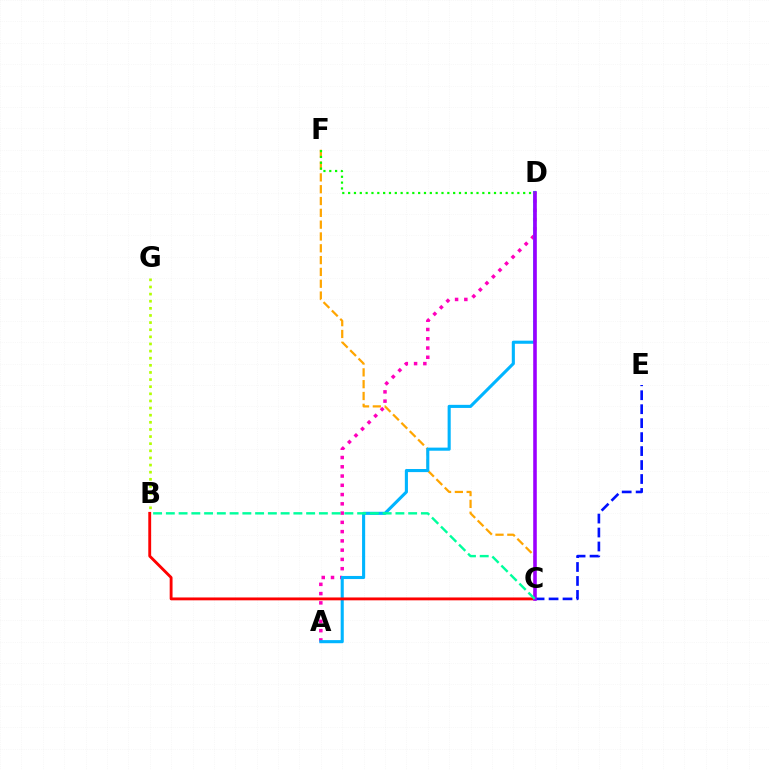{('A', 'D'): [{'color': '#ff00bd', 'line_style': 'dotted', 'thickness': 2.52}, {'color': '#00b5ff', 'line_style': 'solid', 'thickness': 2.23}], ('C', 'F'): [{'color': '#ffa500', 'line_style': 'dashed', 'thickness': 1.61}], ('B', 'C'): [{'color': '#ff0000', 'line_style': 'solid', 'thickness': 2.06}, {'color': '#00ff9d', 'line_style': 'dashed', 'thickness': 1.73}], ('C', 'E'): [{'color': '#0010ff', 'line_style': 'dashed', 'thickness': 1.9}], ('C', 'D'): [{'color': '#9b00ff', 'line_style': 'solid', 'thickness': 2.57}], ('B', 'G'): [{'color': '#b3ff00', 'line_style': 'dotted', 'thickness': 1.94}], ('D', 'F'): [{'color': '#08ff00', 'line_style': 'dotted', 'thickness': 1.59}]}